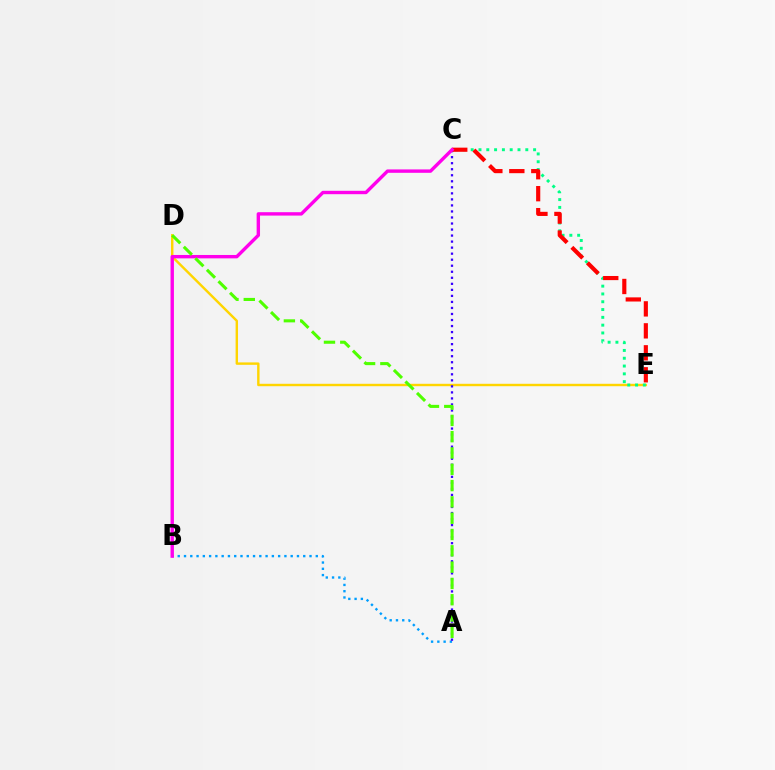{('D', 'E'): [{'color': '#ffd500', 'line_style': 'solid', 'thickness': 1.74}], ('C', 'E'): [{'color': '#00ff86', 'line_style': 'dotted', 'thickness': 2.12}, {'color': '#ff0000', 'line_style': 'dashed', 'thickness': 2.98}], ('A', 'B'): [{'color': '#009eff', 'line_style': 'dotted', 'thickness': 1.7}], ('A', 'C'): [{'color': '#3700ff', 'line_style': 'dotted', 'thickness': 1.64}], ('B', 'C'): [{'color': '#ff00ed', 'line_style': 'solid', 'thickness': 2.44}], ('A', 'D'): [{'color': '#4fff00', 'line_style': 'dashed', 'thickness': 2.22}]}